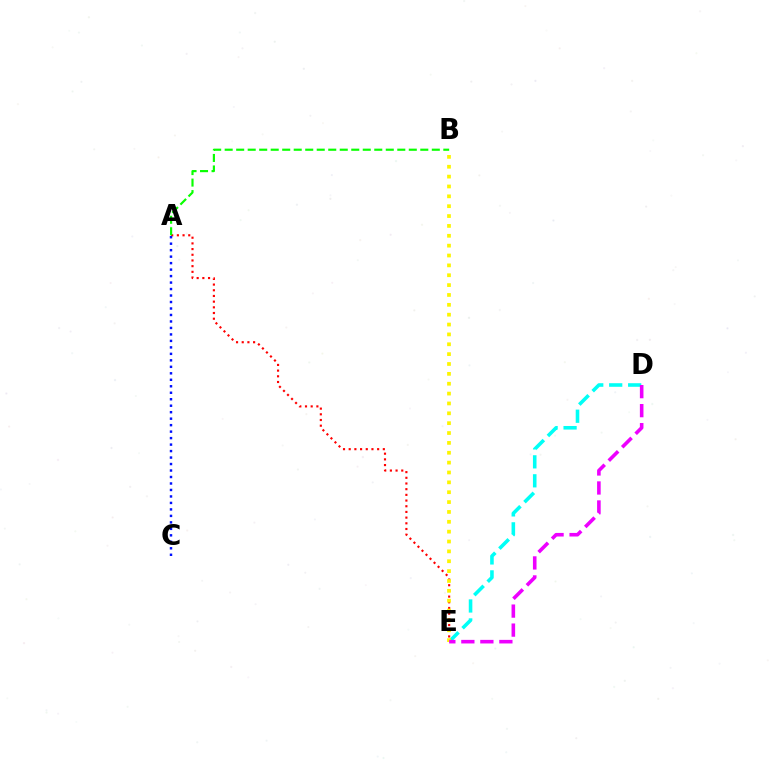{('A', 'E'): [{'color': '#ff0000', 'line_style': 'dotted', 'thickness': 1.55}], ('D', 'E'): [{'color': '#00fff6', 'line_style': 'dashed', 'thickness': 2.58}, {'color': '#ee00ff', 'line_style': 'dashed', 'thickness': 2.58}], ('A', 'C'): [{'color': '#0010ff', 'line_style': 'dotted', 'thickness': 1.76}], ('B', 'E'): [{'color': '#fcf500', 'line_style': 'dotted', 'thickness': 2.68}], ('A', 'B'): [{'color': '#08ff00', 'line_style': 'dashed', 'thickness': 1.56}]}